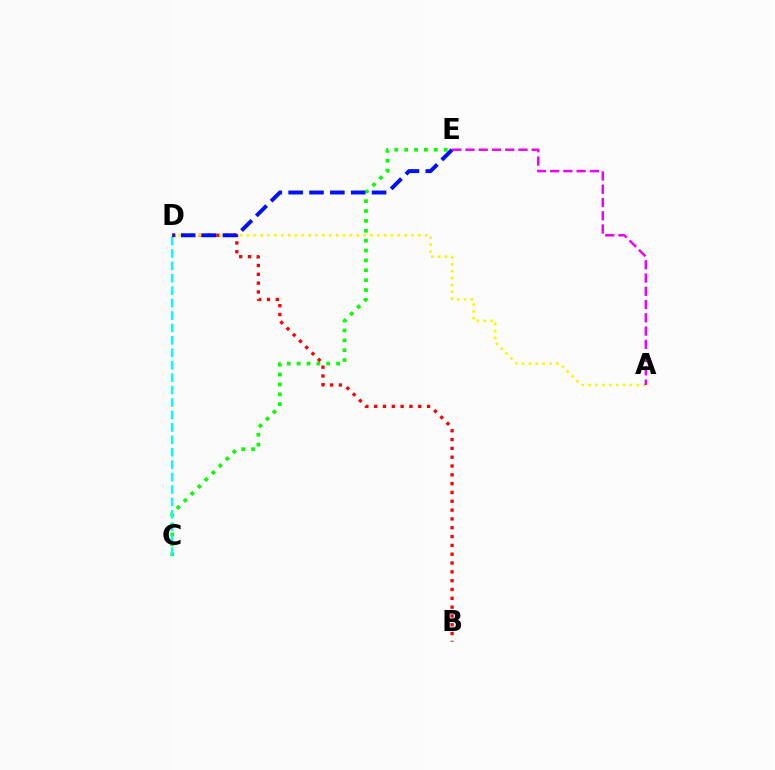{('C', 'E'): [{'color': '#08ff00', 'line_style': 'dotted', 'thickness': 2.68}], ('C', 'D'): [{'color': '#00fff6', 'line_style': 'dashed', 'thickness': 1.69}], ('B', 'D'): [{'color': '#ff0000', 'line_style': 'dotted', 'thickness': 2.4}], ('A', 'D'): [{'color': '#fcf500', 'line_style': 'dotted', 'thickness': 1.86}], ('D', 'E'): [{'color': '#0010ff', 'line_style': 'dashed', 'thickness': 2.83}], ('A', 'E'): [{'color': '#ee00ff', 'line_style': 'dashed', 'thickness': 1.8}]}